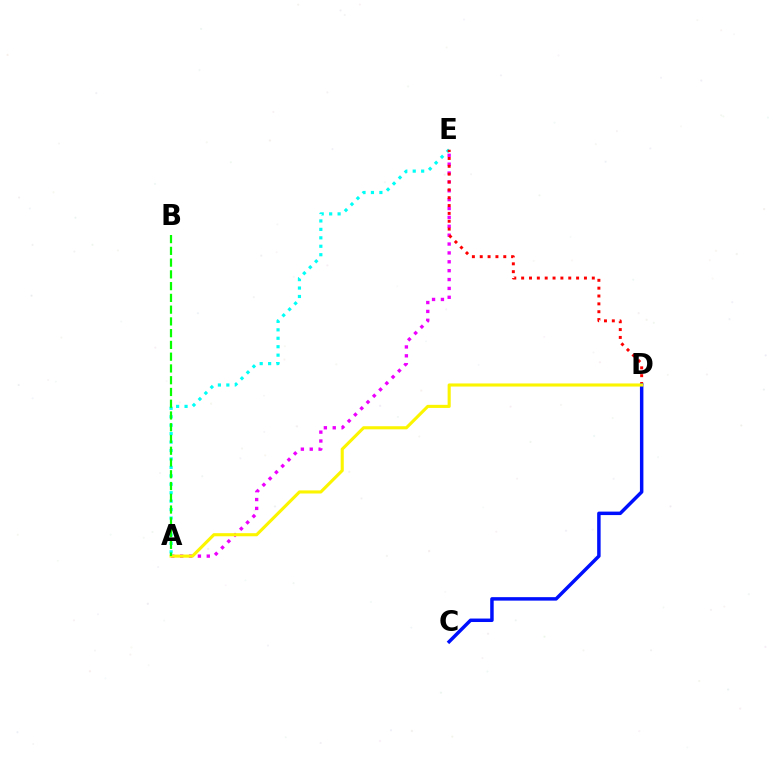{('A', 'E'): [{'color': '#00fff6', 'line_style': 'dotted', 'thickness': 2.29}, {'color': '#ee00ff', 'line_style': 'dotted', 'thickness': 2.41}], ('D', 'E'): [{'color': '#ff0000', 'line_style': 'dotted', 'thickness': 2.13}], ('C', 'D'): [{'color': '#0010ff', 'line_style': 'solid', 'thickness': 2.5}], ('A', 'D'): [{'color': '#fcf500', 'line_style': 'solid', 'thickness': 2.24}], ('A', 'B'): [{'color': '#08ff00', 'line_style': 'dashed', 'thickness': 1.6}]}